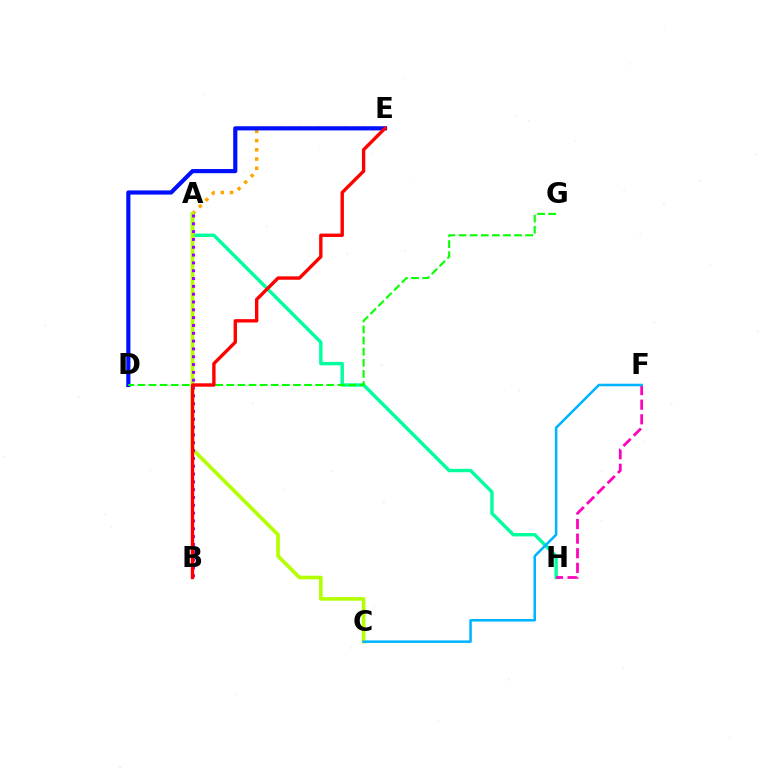{('A', 'E'): [{'color': '#ffa500', 'line_style': 'dotted', 'thickness': 2.51}], ('A', 'H'): [{'color': '#00ff9d', 'line_style': 'solid', 'thickness': 2.44}], ('A', 'C'): [{'color': '#b3ff00', 'line_style': 'solid', 'thickness': 2.62}], ('D', 'E'): [{'color': '#0010ff', 'line_style': 'solid', 'thickness': 3.0}], ('F', 'H'): [{'color': '#ff00bd', 'line_style': 'dashed', 'thickness': 1.98}], ('D', 'G'): [{'color': '#08ff00', 'line_style': 'dashed', 'thickness': 1.51}], ('C', 'F'): [{'color': '#00b5ff', 'line_style': 'solid', 'thickness': 1.83}], ('A', 'B'): [{'color': '#9b00ff', 'line_style': 'dotted', 'thickness': 2.12}], ('B', 'E'): [{'color': '#ff0000', 'line_style': 'solid', 'thickness': 2.43}]}